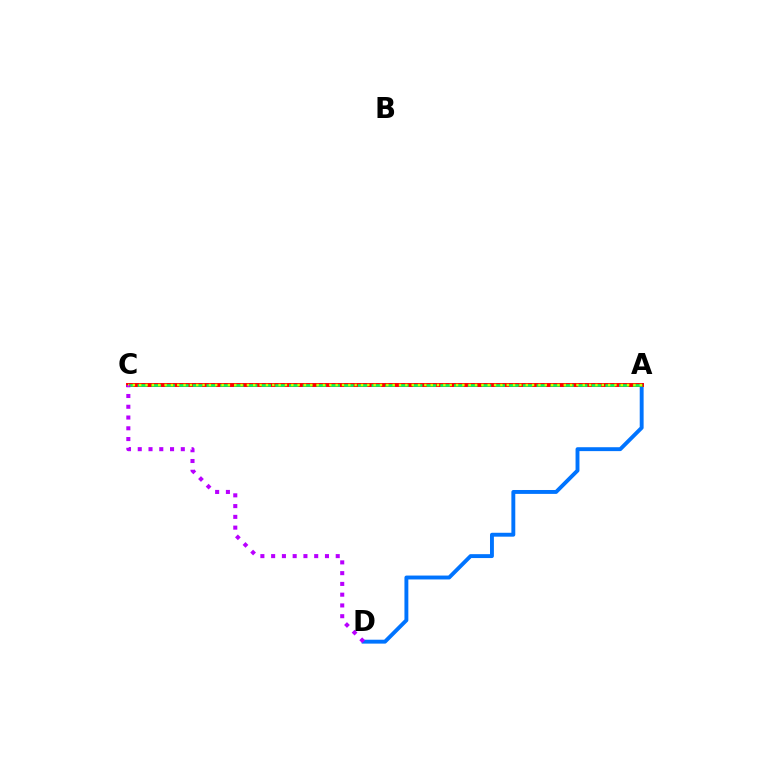{('A', 'D'): [{'color': '#0074ff', 'line_style': 'solid', 'thickness': 2.81}], ('A', 'C'): [{'color': '#ff0000', 'line_style': 'solid', 'thickness': 2.83}, {'color': '#00ff5c', 'line_style': 'dashed', 'thickness': 1.87}, {'color': '#d1ff00', 'line_style': 'dotted', 'thickness': 1.72}], ('C', 'D'): [{'color': '#b900ff', 'line_style': 'dotted', 'thickness': 2.92}]}